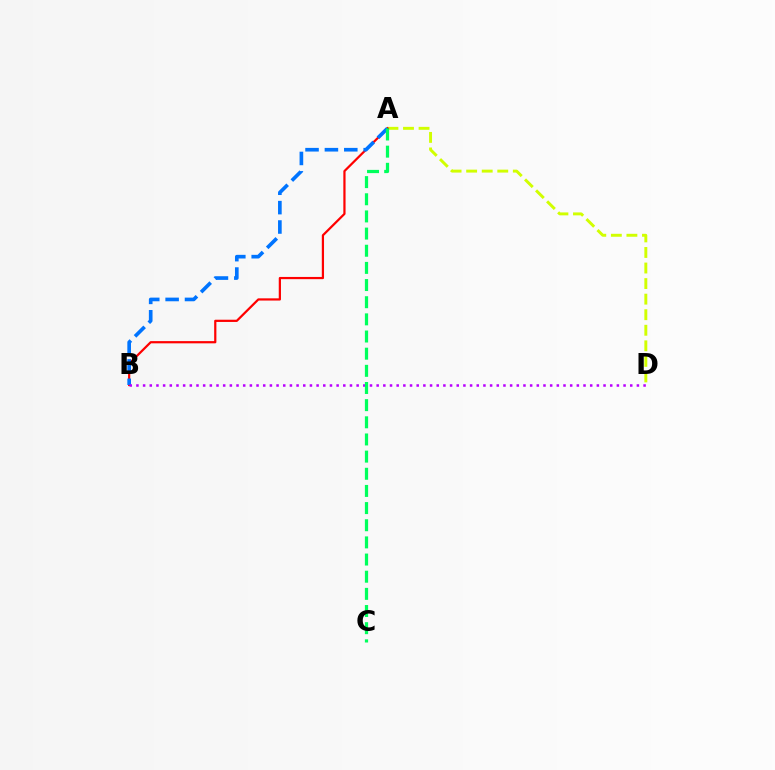{('A', 'D'): [{'color': '#d1ff00', 'line_style': 'dashed', 'thickness': 2.11}], ('A', 'B'): [{'color': '#ff0000', 'line_style': 'solid', 'thickness': 1.6}, {'color': '#0074ff', 'line_style': 'dashed', 'thickness': 2.63}], ('B', 'D'): [{'color': '#b900ff', 'line_style': 'dotted', 'thickness': 1.81}], ('A', 'C'): [{'color': '#00ff5c', 'line_style': 'dashed', 'thickness': 2.33}]}